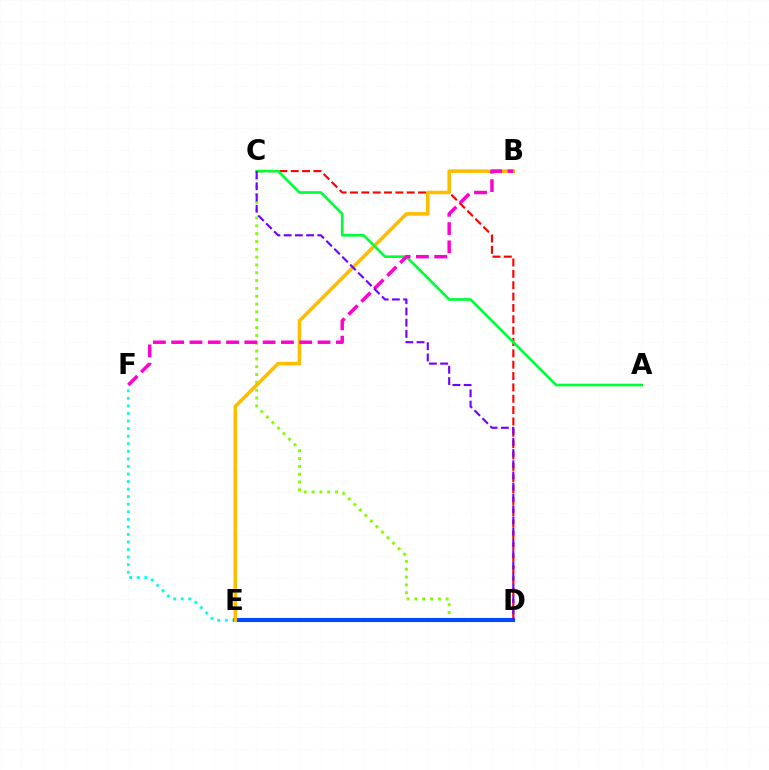{('C', 'D'): [{'color': '#84ff00', 'line_style': 'dotted', 'thickness': 2.13}, {'color': '#ff0000', 'line_style': 'dashed', 'thickness': 1.54}, {'color': '#7200ff', 'line_style': 'dashed', 'thickness': 1.53}], ('E', 'F'): [{'color': '#00fff6', 'line_style': 'dotted', 'thickness': 2.05}], ('D', 'E'): [{'color': '#004bff', 'line_style': 'solid', 'thickness': 2.95}], ('B', 'E'): [{'color': '#ffbd00', 'line_style': 'solid', 'thickness': 2.57}], ('A', 'C'): [{'color': '#00ff39', 'line_style': 'solid', 'thickness': 1.92}], ('B', 'F'): [{'color': '#ff00cf', 'line_style': 'dashed', 'thickness': 2.49}]}